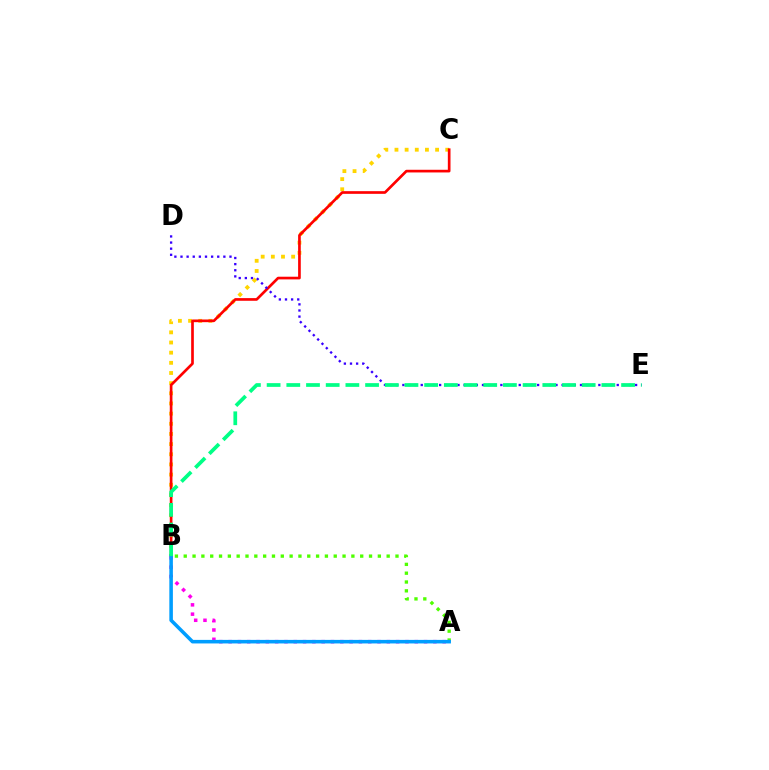{('A', 'B'): [{'color': '#4fff00', 'line_style': 'dotted', 'thickness': 2.4}, {'color': '#ff00ed', 'line_style': 'dotted', 'thickness': 2.53}, {'color': '#009eff', 'line_style': 'solid', 'thickness': 2.56}], ('B', 'C'): [{'color': '#ffd500', 'line_style': 'dotted', 'thickness': 2.76}, {'color': '#ff0000', 'line_style': 'solid', 'thickness': 1.93}], ('D', 'E'): [{'color': '#3700ff', 'line_style': 'dotted', 'thickness': 1.66}], ('B', 'E'): [{'color': '#00ff86', 'line_style': 'dashed', 'thickness': 2.68}]}